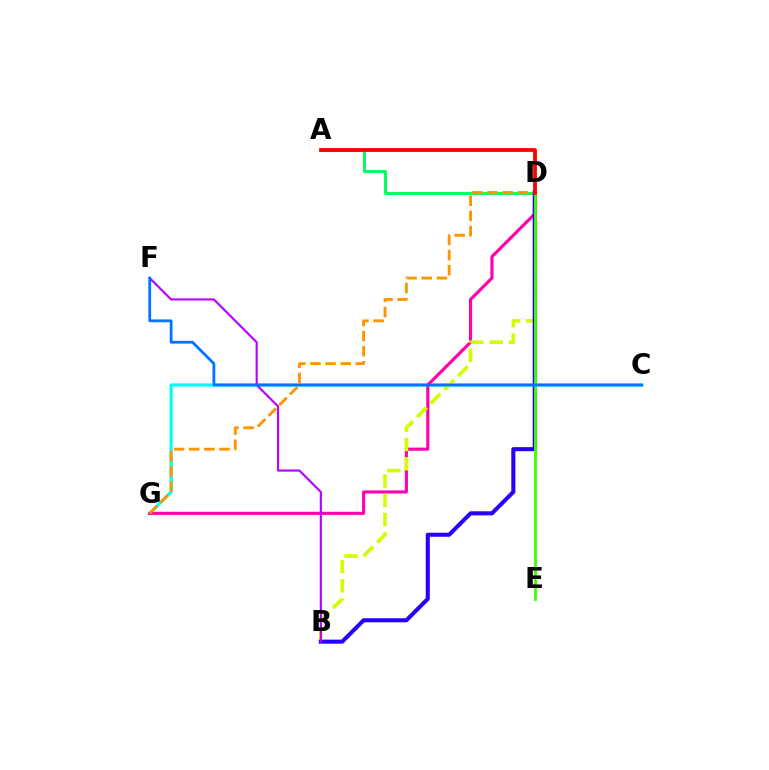{('C', 'G'): [{'color': '#00fff6', 'line_style': 'solid', 'thickness': 2.32}], ('A', 'D'): [{'color': '#00ff5c', 'line_style': 'solid', 'thickness': 2.1}, {'color': '#ff0000', 'line_style': 'solid', 'thickness': 2.73}], ('D', 'G'): [{'color': '#ff00ac', 'line_style': 'solid', 'thickness': 2.24}, {'color': '#ff9400', 'line_style': 'dashed', 'thickness': 2.06}], ('B', 'D'): [{'color': '#d1ff00', 'line_style': 'dashed', 'thickness': 2.62}, {'color': '#2500ff', 'line_style': 'solid', 'thickness': 2.92}], ('B', 'F'): [{'color': '#b900ff', 'line_style': 'solid', 'thickness': 1.53}], ('D', 'E'): [{'color': '#3dff00', 'line_style': 'solid', 'thickness': 2.0}], ('C', 'F'): [{'color': '#0074ff', 'line_style': 'solid', 'thickness': 2.0}]}